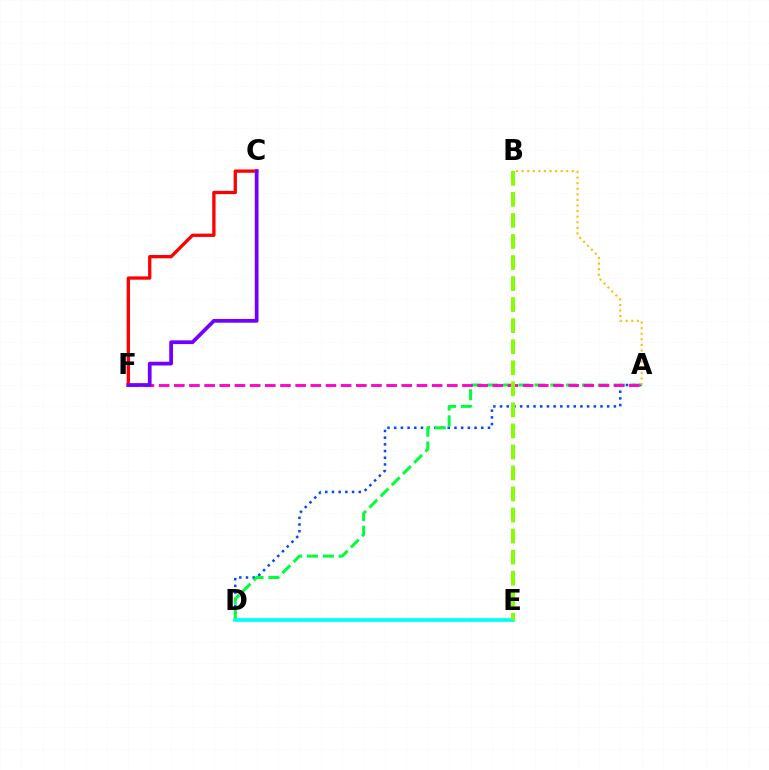{('A', 'D'): [{'color': '#004bff', 'line_style': 'dotted', 'thickness': 1.82}, {'color': '#00ff39', 'line_style': 'dashed', 'thickness': 2.15}], ('C', 'F'): [{'color': '#ff0000', 'line_style': 'solid', 'thickness': 2.37}, {'color': '#7200ff', 'line_style': 'solid', 'thickness': 2.7}], ('A', 'B'): [{'color': '#ffbd00', 'line_style': 'dotted', 'thickness': 1.52}], ('A', 'F'): [{'color': '#ff00cf', 'line_style': 'dashed', 'thickness': 2.06}], ('D', 'E'): [{'color': '#00fff6', 'line_style': 'solid', 'thickness': 2.67}], ('B', 'E'): [{'color': '#84ff00', 'line_style': 'dashed', 'thickness': 2.86}]}